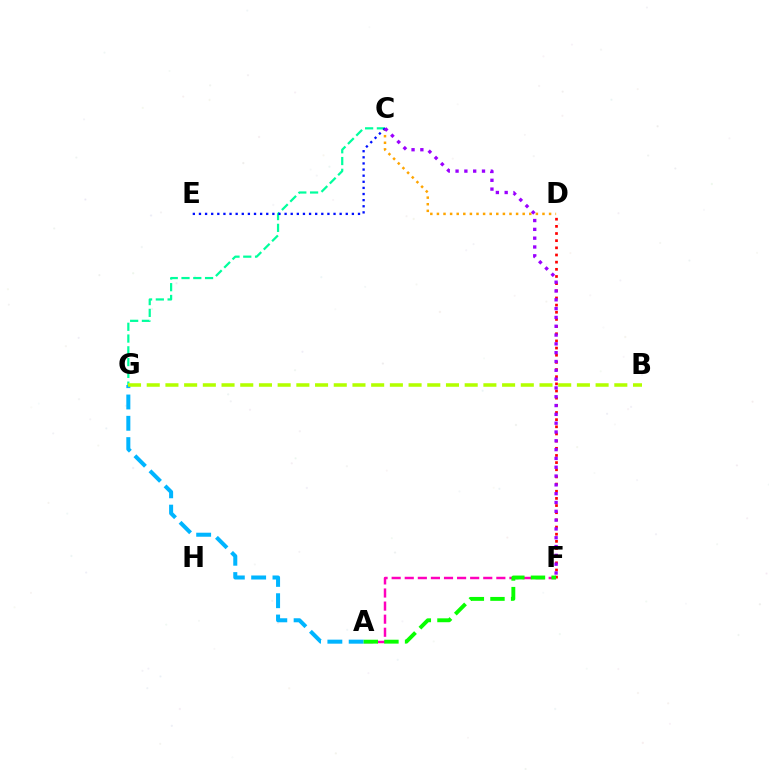{('A', 'F'): [{'color': '#ff00bd', 'line_style': 'dashed', 'thickness': 1.78}, {'color': '#08ff00', 'line_style': 'dashed', 'thickness': 2.8}], ('C', 'G'): [{'color': '#00ff9d', 'line_style': 'dashed', 'thickness': 1.6}], ('D', 'F'): [{'color': '#ff0000', 'line_style': 'dotted', 'thickness': 1.95}], ('A', 'G'): [{'color': '#00b5ff', 'line_style': 'dashed', 'thickness': 2.89}], ('C', 'D'): [{'color': '#ffa500', 'line_style': 'dotted', 'thickness': 1.79}], ('B', 'G'): [{'color': '#b3ff00', 'line_style': 'dashed', 'thickness': 2.54}], ('C', 'E'): [{'color': '#0010ff', 'line_style': 'dotted', 'thickness': 1.66}], ('C', 'F'): [{'color': '#9b00ff', 'line_style': 'dotted', 'thickness': 2.39}]}